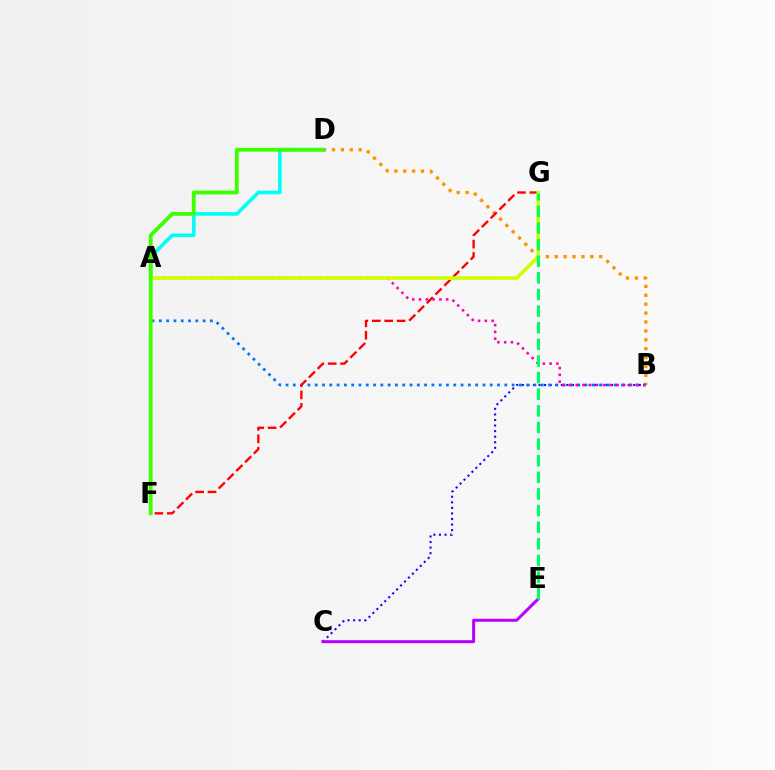{('B', 'C'): [{'color': '#2500ff', 'line_style': 'dotted', 'thickness': 1.51}], ('B', 'D'): [{'color': '#ff9400', 'line_style': 'dotted', 'thickness': 2.42}], ('A', 'B'): [{'color': '#0074ff', 'line_style': 'dotted', 'thickness': 1.98}, {'color': '#ff00ac', 'line_style': 'dotted', 'thickness': 1.84}], ('A', 'D'): [{'color': '#00fff6', 'line_style': 'solid', 'thickness': 2.6}], ('C', 'E'): [{'color': '#b900ff', 'line_style': 'solid', 'thickness': 2.15}], ('F', 'G'): [{'color': '#ff0000', 'line_style': 'dashed', 'thickness': 1.68}], ('A', 'G'): [{'color': '#d1ff00', 'line_style': 'solid', 'thickness': 2.59}], ('E', 'G'): [{'color': '#00ff5c', 'line_style': 'dashed', 'thickness': 2.26}], ('D', 'F'): [{'color': '#3dff00', 'line_style': 'solid', 'thickness': 2.75}]}